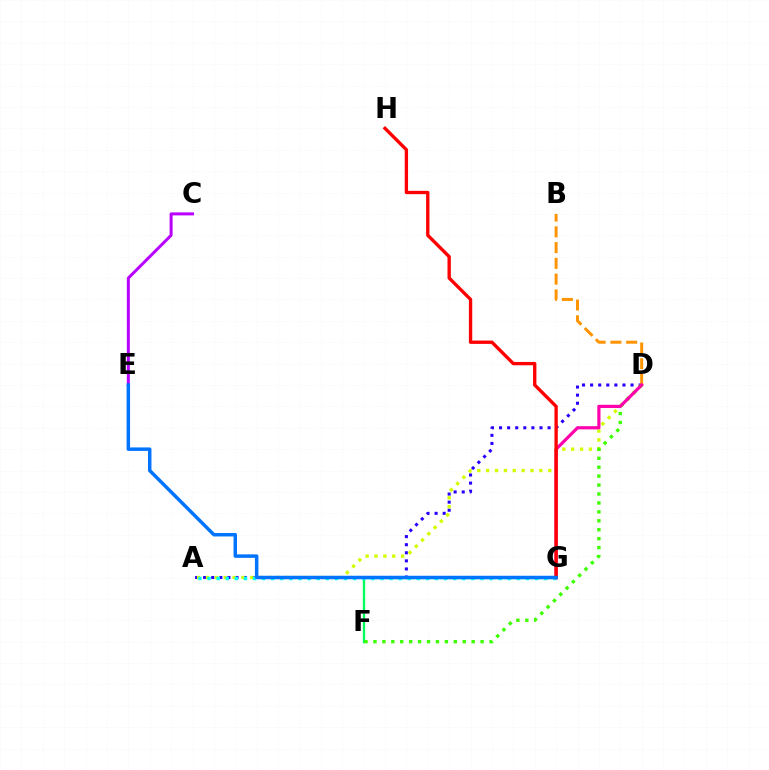{('F', 'G'): [{'color': '#00ff5c', 'line_style': 'solid', 'thickness': 1.69}], ('A', 'D'): [{'color': '#2500ff', 'line_style': 'dotted', 'thickness': 2.2}, {'color': '#d1ff00', 'line_style': 'dotted', 'thickness': 2.41}], ('D', 'F'): [{'color': '#3dff00', 'line_style': 'dotted', 'thickness': 2.43}], ('B', 'D'): [{'color': '#ff9400', 'line_style': 'dashed', 'thickness': 2.14}], ('A', 'G'): [{'color': '#00fff6', 'line_style': 'dotted', 'thickness': 2.47}], ('D', 'G'): [{'color': '#ff00ac', 'line_style': 'solid', 'thickness': 2.3}], ('C', 'E'): [{'color': '#b900ff', 'line_style': 'solid', 'thickness': 2.16}], ('G', 'H'): [{'color': '#ff0000', 'line_style': 'solid', 'thickness': 2.41}], ('E', 'G'): [{'color': '#0074ff', 'line_style': 'solid', 'thickness': 2.5}]}